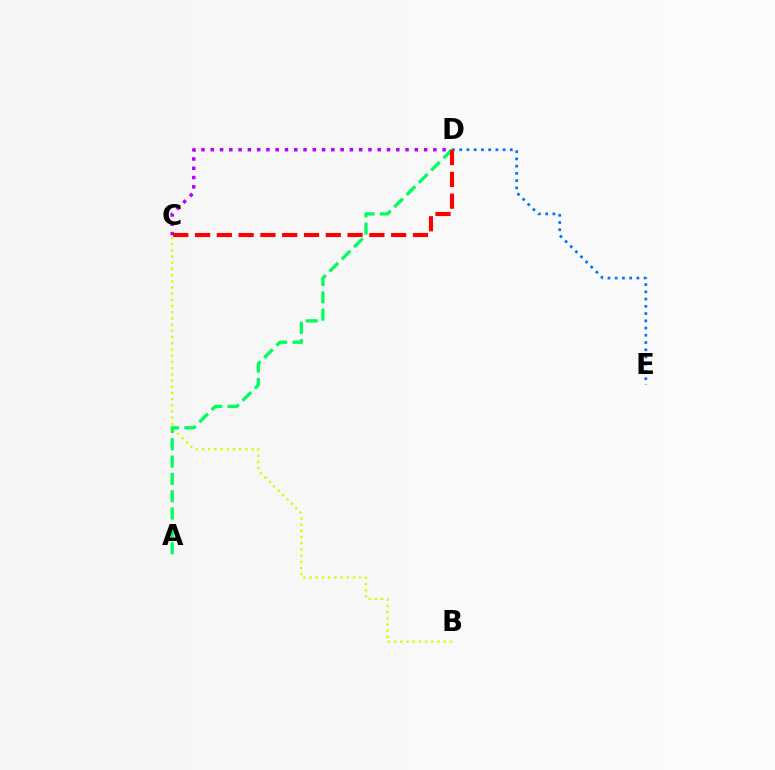{('D', 'E'): [{'color': '#0074ff', 'line_style': 'dotted', 'thickness': 1.97}], ('C', 'D'): [{'color': '#b900ff', 'line_style': 'dotted', 'thickness': 2.52}, {'color': '#ff0000', 'line_style': 'dashed', 'thickness': 2.96}], ('B', 'C'): [{'color': '#d1ff00', 'line_style': 'dotted', 'thickness': 1.68}], ('A', 'D'): [{'color': '#00ff5c', 'line_style': 'dashed', 'thickness': 2.35}]}